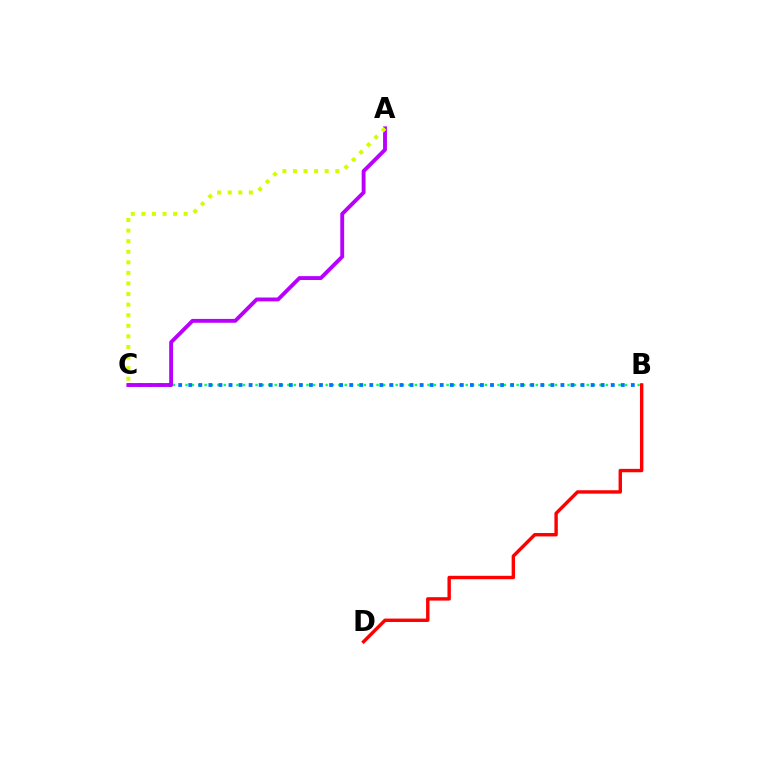{('B', 'C'): [{'color': '#00ff5c', 'line_style': 'dotted', 'thickness': 1.73}, {'color': '#0074ff', 'line_style': 'dotted', 'thickness': 2.73}], ('A', 'C'): [{'color': '#b900ff', 'line_style': 'solid', 'thickness': 2.78}, {'color': '#d1ff00', 'line_style': 'dotted', 'thickness': 2.87}], ('B', 'D'): [{'color': '#ff0000', 'line_style': 'solid', 'thickness': 2.45}]}